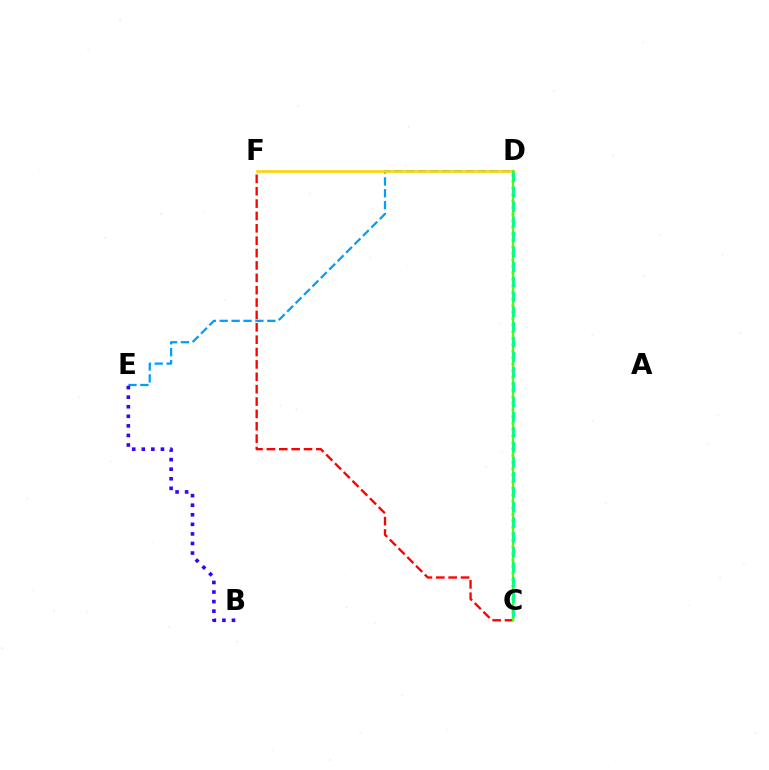{('D', 'E'): [{'color': '#009eff', 'line_style': 'dashed', 'thickness': 1.62}], ('D', 'F'): [{'color': '#ffd500', 'line_style': 'solid', 'thickness': 1.88}], ('B', 'E'): [{'color': '#3700ff', 'line_style': 'dotted', 'thickness': 2.6}], ('C', 'F'): [{'color': '#ff0000', 'line_style': 'dashed', 'thickness': 1.68}], ('C', 'D'): [{'color': '#ff00ed', 'line_style': 'dotted', 'thickness': 1.77}, {'color': '#4fff00', 'line_style': 'solid', 'thickness': 1.63}, {'color': '#00ff86', 'line_style': 'dashed', 'thickness': 2.04}]}